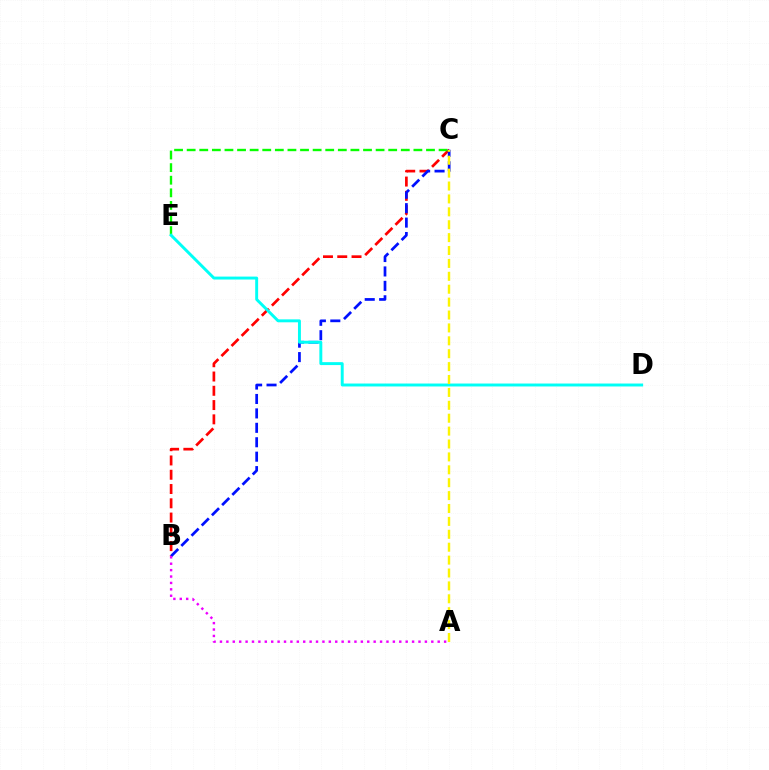{('B', 'C'): [{'color': '#ff0000', 'line_style': 'dashed', 'thickness': 1.94}, {'color': '#0010ff', 'line_style': 'dashed', 'thickness': 1.96}], ('C', 'E'): [{'color': '#08ff00', 'line_style': 'dashed', 'thickness': 1.71}], ('D', 'E'): [{'color': '#00fff6', 'line_style': 'solid', 'thickness': 2.11}], ('A', 'C'): [{'color': '#fcf500', 'line_style': 'dashed', 'thickness': 1.75}], ('A', 'B'): [{'color': '#ee00ff', 'line_style': 'dotted', 'thickness': 1.74}]}